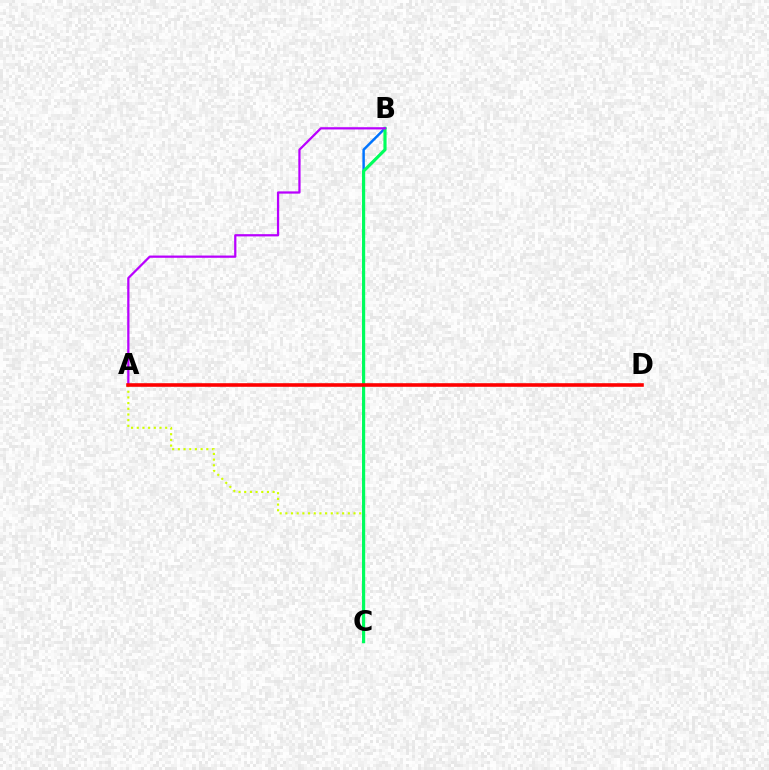{('A', 'C'): [{'color': '#d1ff00', 'line_style': 'dotted', 'thickness': 1.54}], ('B', 'C'): [{'color': '#0074ff', 'line_style': 'solid', 'thickness': 1.77}, {'color': '#00ff5c', 'line_style': 'solid', 'thickness': 2.27}], ('A', 'B'): [{'color': '#b900ff', 'line_style': 'solid', 'thickness': 1.62}], ('A', 'D'): [{'color': '#ff0000', 'line_style': 'solid', 'thickness': 2.59}]}